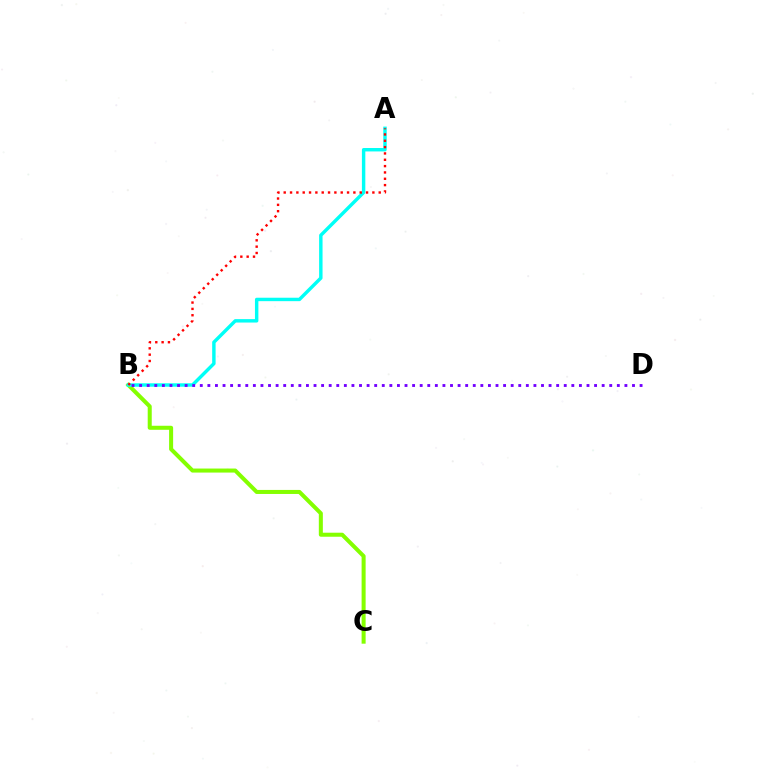{('B', 'C'): [{'color': '#84ff00', 'line_style': 'solid', 'thickness': 2.9}], ('A', 'B'): [{'color': '#00fff6', 'line_style': 'solid', 'thickness': 2.47}, {'color': '#ff0000', 'line_style': 'dotted', 'thickness': 1.72}], ('B', 'D'): [{'color': '#7200ff', 'line_style': 'dotted', 'thickness': 2.06}]}